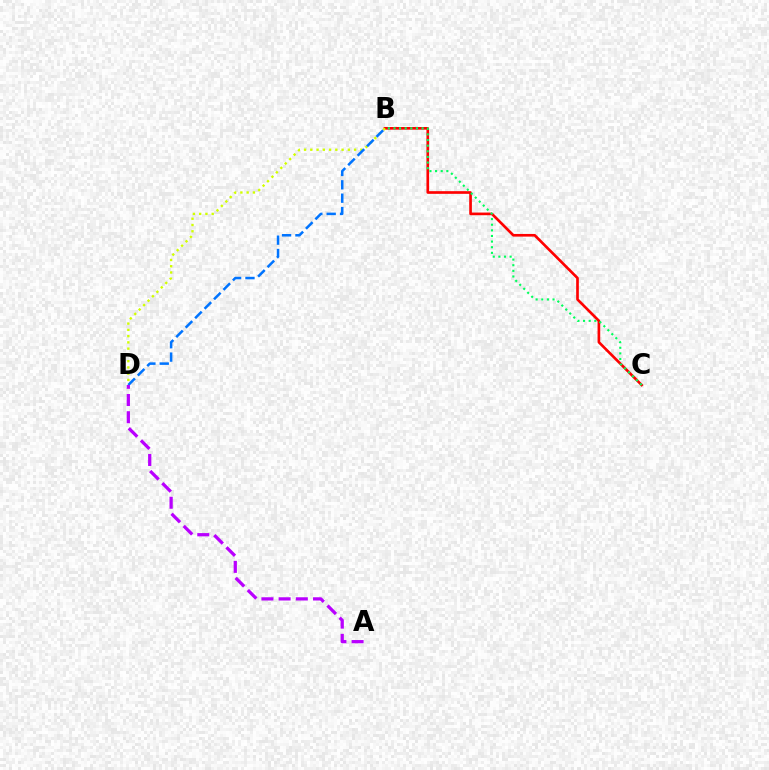{('B', 'C'): [{'color': '#ff0000', 'line_style': 'solid', 'thickness': 1.92}, {'color': '#00ff5c', 'line_style': 'dotted', 'thickness': 1.53}], ('B', 'D'): [{'color': '#d1ff00', 'line_style': 'dotted', 'thickness': 1.7}, {'color': '#0074ff', 'line_style': 'dashed', 'thickness': 1.82}], ('A', 'D'): [{'color': '#b900ff', 'line_style': 'dashed', 'thickness': 2.34}]}